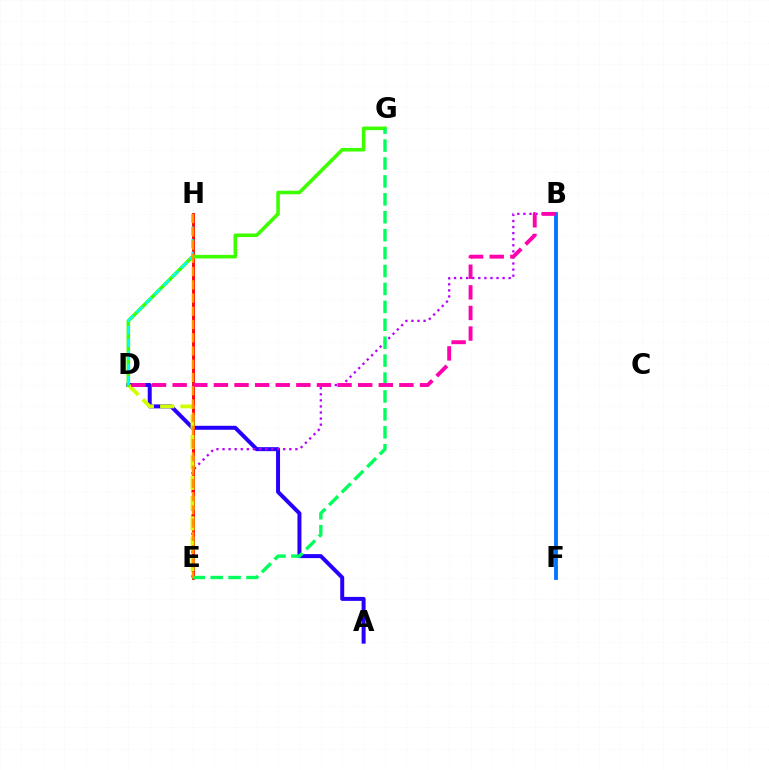{('A', 'D'): [{'color': '#2500ff', 'line_style': 'solid', 'thickness': 2.87}], ('B', 'E'): [{'color': '#b900ff', 'line_style': 'dotted', 'thickness': 1.65}], ('E', 'H'): [{'color': '#ff0000', 'line_style': 'solid', 'thickness': 2.06}, {'color': '#ff9400', 'line_style': 'dashed', 'thickness': 1.8}], ('D', 'E'): [{'color': '#d1ff00', 'line_style': 'dashed', 'thickness': 2.76}], ('D', 'G'): [{'color': '#3dff00', 'line_style': 'solid', 'thickness': 2.58}], ('E', 'G'): [{'color': '#00ff5c', 'line_style': 'dashed', 'thickness': 2.43}], ('B', 'F'): [{'color': '#0074ff', 'line_style': 'solid', 'thickness': 2.74}], ('B', 'D'): [{'color': '#ff00ac', 'line_style': 'dashed', 'thickness': 2.8}], ('D', 'H'): [{'color': '#00fff6', 'line_style': 'dashed', 'thickness': 1.71}]}